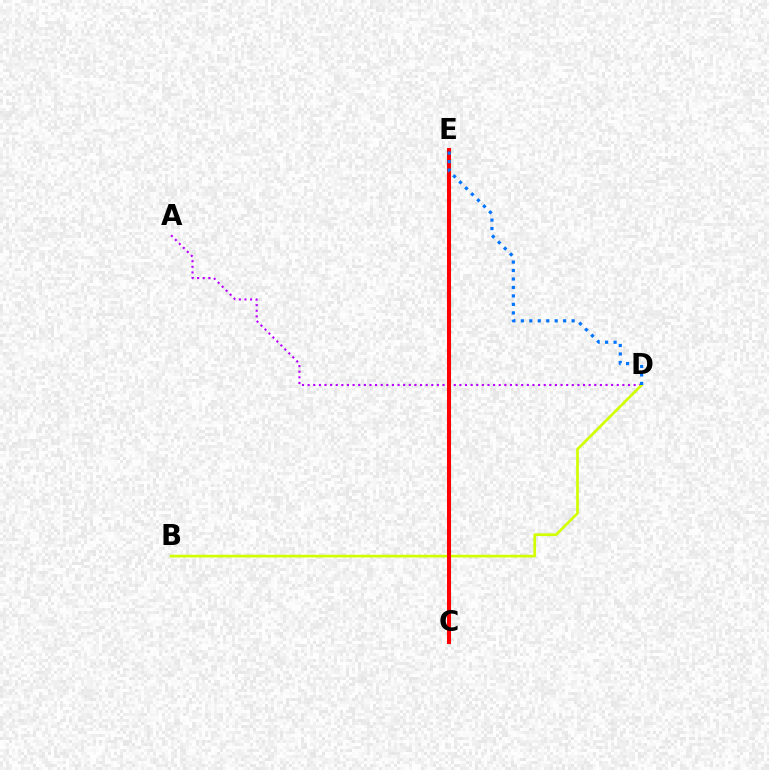{('A', 'D'): [{'color': '#b900ff', 'line_style': 'dotted', 'thickness': 1.53}], ('B', 'D'): [{'color': '#d1ff00', 'line_style': 'solid', 'thickness': 1.94}], ('C', 'E'): [{'color': '#00ff5c', 'line_style': 'dotted', 'thickness': 2.31}, {'color': '#ff0000', 'line_style': 'solid', 'thickness': 2.91}], ('D', 'E'): [{'color': '#0074ff', 'line_style': 'dotted', 'thickness': 2.3}]}